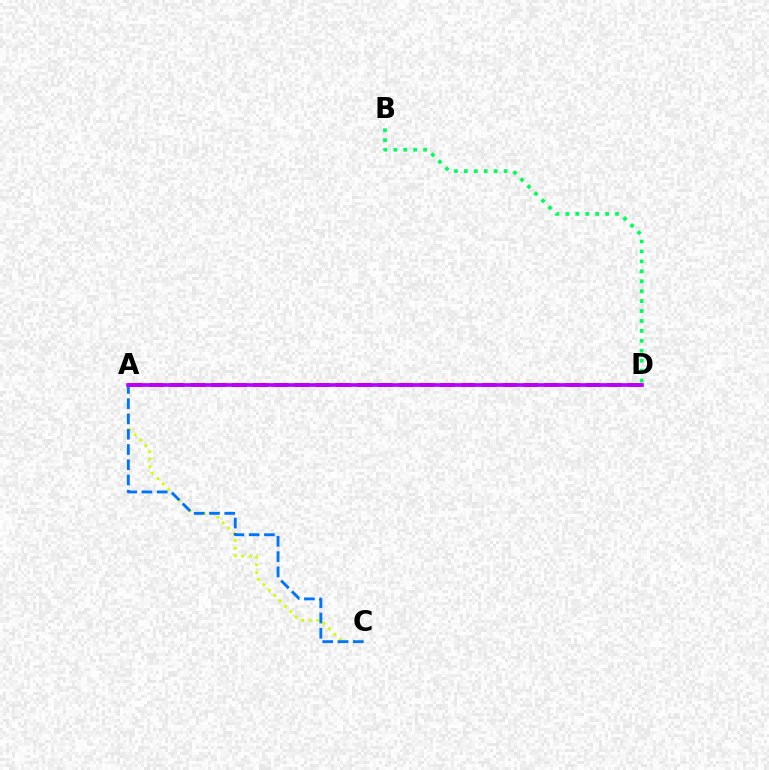{('A', 'C'): [{'color': '#d1ff00', 'line_style': 'dotted', 'thickness': 2.07}, {'color': '#0074ff', 'line_style': 'dashed', 'thickness': 2.07}], ('A', 'D'): [{'color': '#ff0000', 'line_style': 'dashed', 'thickness': 2.83}, {'color': '#b900ff', 'line_style': 'solid', 'thickness': 2.63}], ('B', 'D'): [{'color': '#00ff5c', 'line_style': 'dotted', 'thickness': 2.7}]}